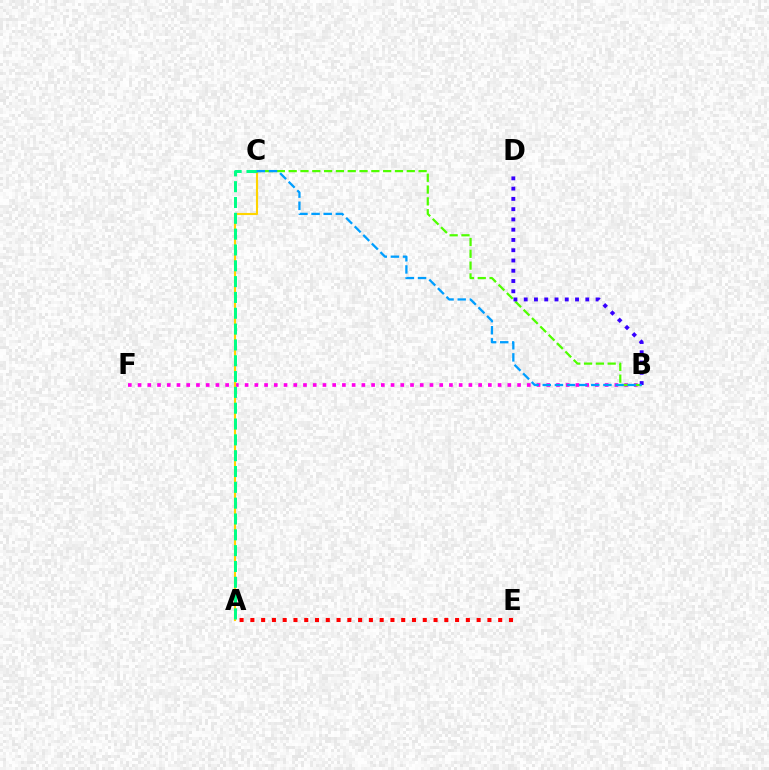{('A', 'E'): [{'color': '#ff0000', 'line_style': 'dotted', 'thickness': 2.93}], ('B', 'F'): [{'color': '#ff00ed', 'line_style': 'dotted', 'thickness': 2.64}], ('B', 'C'): [{'color': '#4fff00', 'line_style': 'dashed', 'thickness': 1.6}, {'color': '#009eff', 'line_style': 'dashed', 'thickness': 1.65}], ('B', 'D'): [{'color': '#3700ff', 'line_style': 'dotted', 'thickness': 2.79}], ('A', 'C'): [{'color': '#ffd500', 'line_style': 'solid', 'thickness': 1.52}, {'color': '#00ff86', 'line_style': 'dashed', 'thickness': 2.15}]}